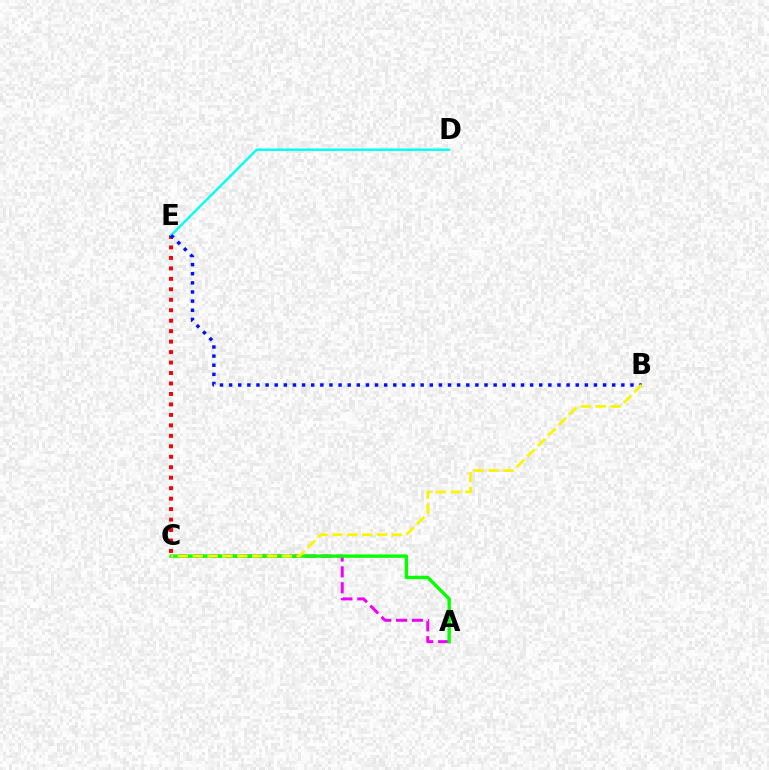{('A', 'C'): [{'color': '#ee00ff', 'line_style': 'dashed', 'thickness': 2.16}, {'color': '#08ff00', 'line_style': 'solid', 'thickness': 2.44}], ('C', 'E'): [{'color': '#ff0000', 'line_style': 'dotted', 'thickness': 2.84}], ('D', 'E'): [{'color': '#00fff6', 'line_style': 'solid', 'thickness': 1.74}], ('B', 'E'): [{'color': '#0010ff', 'line_style': 'dotted', 'thickness': 2.48}], ('B', 'C'): [{'color': '#fcf500', 'line_style': 'dashed', 'thickness': 2.02}]}